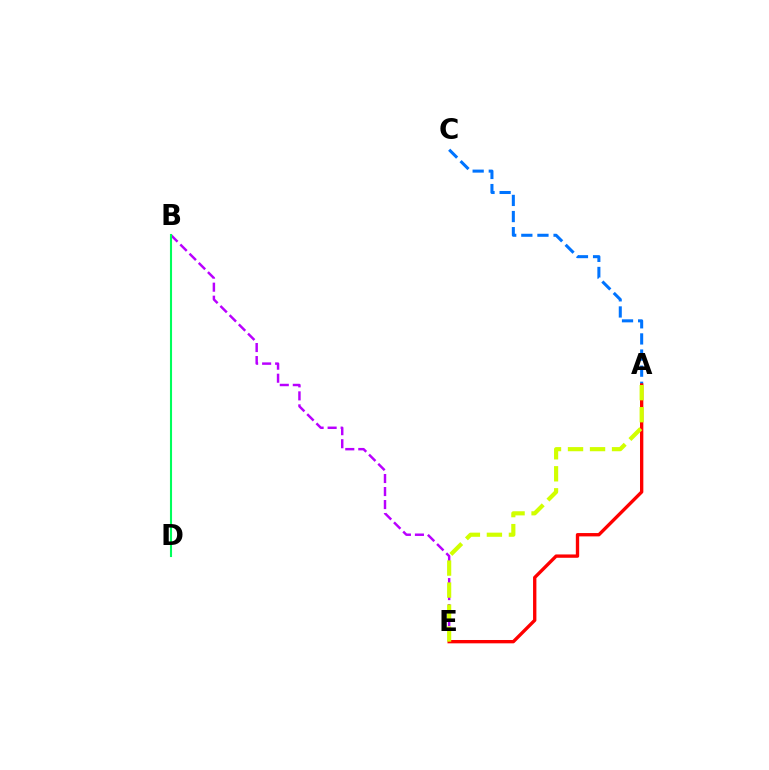{('A', 'C'): [{'color': '#0074ff', 'line_style': 'dashed', 'thickness': 2.19}], ('B', 'E'): [{'color': '#b900ff', 'line_style': 'dashed', 'thickness': 1.77}], ('B', 'D'): [{'color': '#00ff5c', 'line_style': 'solid', 'thickness': 1.51}], ('A', 'E'): [{'color': '#ff0000', 'line_style': 'solid', 'thickness': 2.41}, {'color': '#d1ff00', 'line_style': 'dashed', 'thickness': 2.99}]}